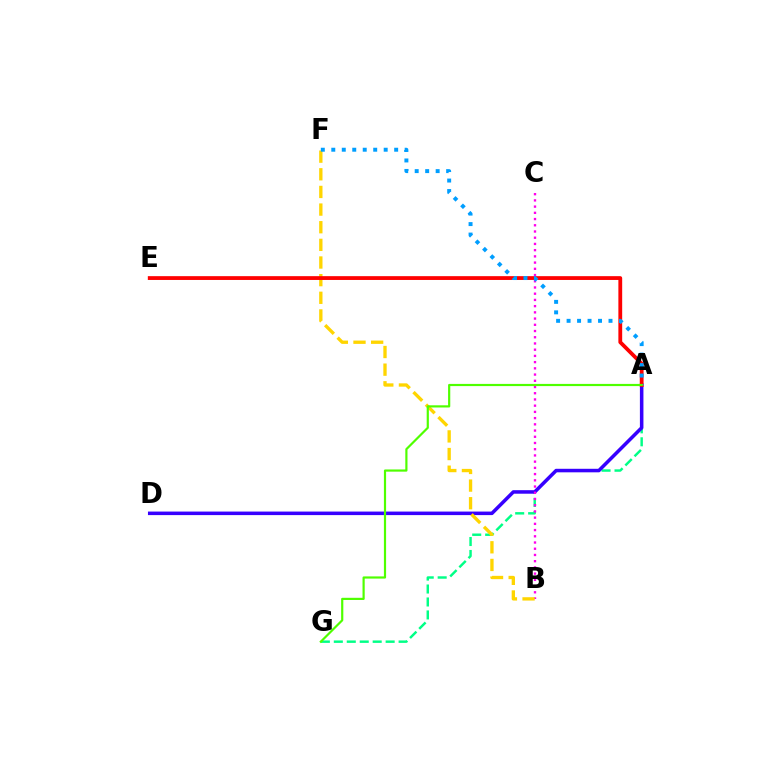{('A', 'G'): [{'color': '#00ff86', 'line_style': 'dashed', 'thickness': 1.76}, {'color': '#4fff00', 'line_style': 'solid', 'thickness': 1.58}], ('A', 'D'): [{'color': '#3700ff', 'line_style': 'solid', 'thickness': 2.54}], ('B', 'C'): [{'color': '#ff00ed', 'line_style': 'dotted', 'thickness': 1.69}], ('B', 'F'): [{'color': '#ffd500', 'line_style': 'dashed', 'thickness': 2.4}], ('A', 'E'): [{'color': '#ff0000', 'line_style': 'solid', 'thickness': 2.74}], ('A', 'F'): [{'color': '#009eff', 'line_style': 'dotted', 'thickness': 2.85}]}